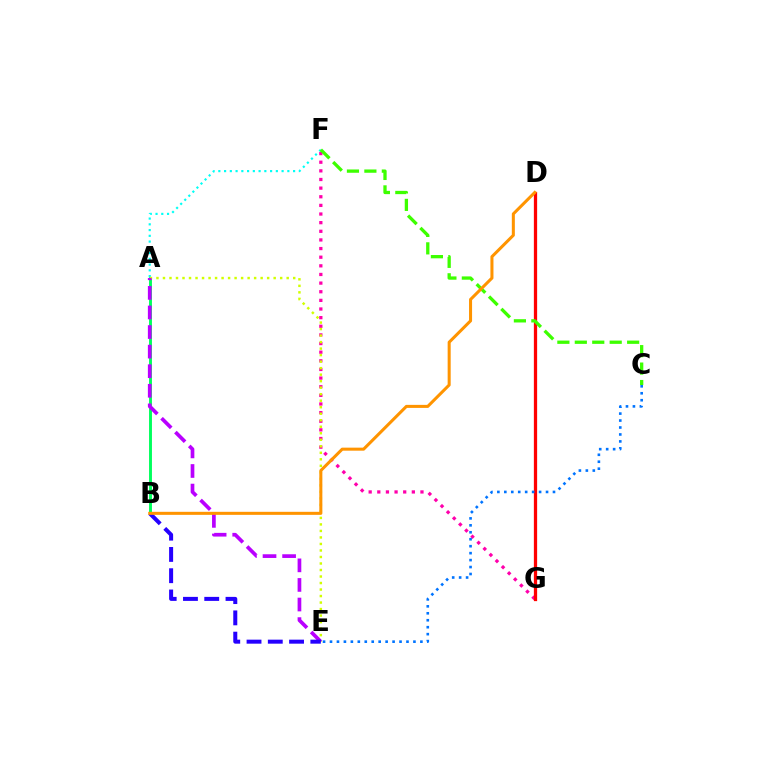{('A', 'B'): [{'color': '#00ff5c', 'line_style': 'solid', 'thickness': 2.09}], ('A', 'F'): [{'color': '#00fff6', 'line_style': 'dotted', 'thickness': 1.56}], ('F', 'G'): [{'color': '#ff00ac', 'line_style': 'dotted', 'thickness': 2.35}], ('A', 'E'): [{'color': '#d1ff00', 'line_style': 'dotted', 'thickness': 1.77}, {'color': '#b900ff', 'line_style': 'dashed', 'thickness': 2.66}], ('B', 'E'): [{'color': '#2500ff', 'line_style': 'dashed', 'thickness': 2.89}], ('D', 'G'): [{'color': '#ff0000', 'line_style': 'solid', 'thickness': 2.35}], ('C', 'F'): [{'color': '#3dff00', 'line_style': 'dashed', 'thickness': 2.37}], ('C', 'E'): [{'color': '#0074ff', 'line_style': 'dotted', 'thickness': 1.89}], ('B', 'D'): [{'color': '#ff9400', 'line_style': 'solid', 'thickness': 2.19}]}